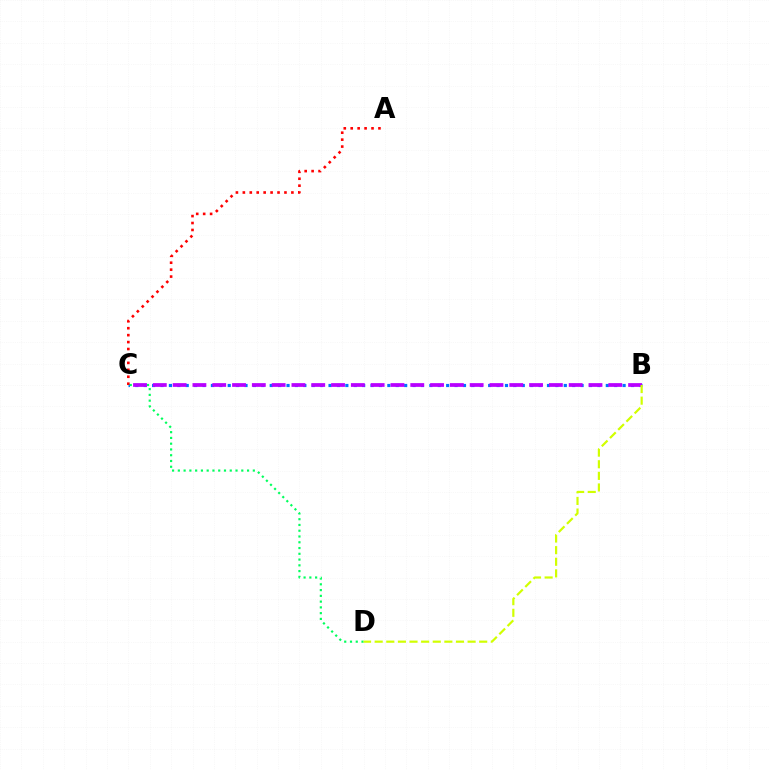{('B', 'C'): [{'color': '#0074ff', 'line_style': 'dotted', 'thickness': 2.28}, {'color': '#b900ff', 'line_style': 'dashed', 'thickness': 2.69}], ('A', 'C'): [{'color': '#ff0000', 'line_style': 'dotted', 'thickness': 1.88}], ('C', 'D'): [{'color': '#00ff5c', 'line_style': 'dotted', 'thickness': 1.57}], ('B', 'D'): [{'color': '#d1ff00', 'line_style': 'dashed', 'thickness': 1.58}]}